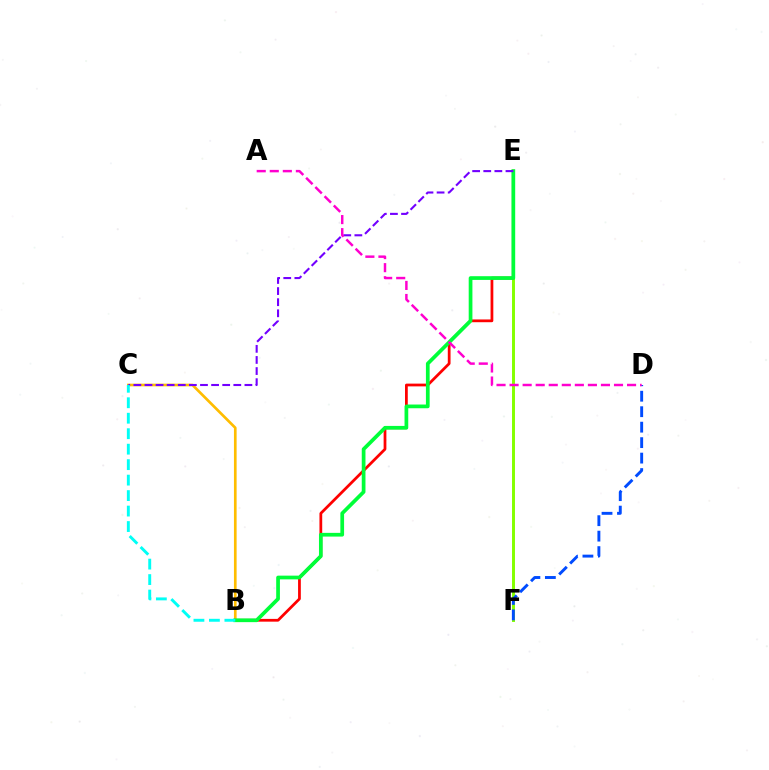{('E', 'F'): [{'color': '#84ff00', 'line_style': 'solid', 'thickness': 2.13}], ('B', 'C'): [{'color': '#ffbd00', 'line_style': 'solid', 'thickness': 1.93}, {'color': '#00fff6', 'line_style': 'dashed', 'thickness': 2.1}], ('B', 'E'): [{'color': '#ff0000', 'line_style': 'solid', 'thickness': 1.99}, {'color': '#00ff39', 'line_style': 'solid', 'thickness': 2.68}], ('C', 'E'): [{'color': '#7200ff', 'line_style': 'dashed', 'thickness': 1.51}], ('D', 'F'): [{'color': '#004bff', 'line_style': 'dashed', 'thickness': 2.1}], ('A', 'D'): [{'color': '#ff00cf', 'line_style': 'dashed', 'thickness': 1.77}]}